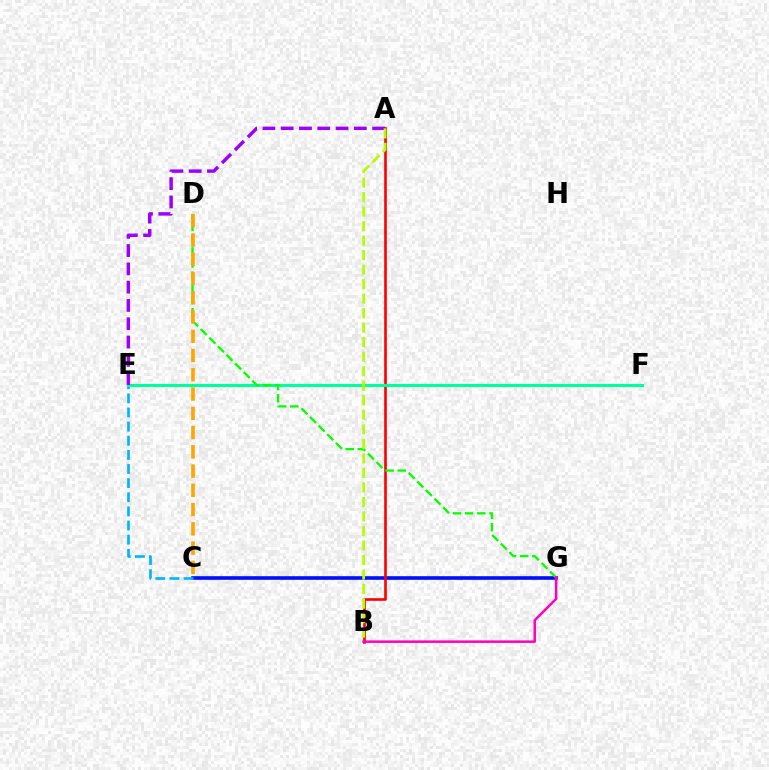{('C', 'G'): [{'color': '#0010ff', 'line_style': 'solid', 'thickness': 2.61}], ('A', 'B'): [{'color': '#ff0000', 'line_style': 'solid', 'thickness': 1.89}, {'color': '#b3ff00', 'line_style': 'dashed', 'thickness': 1.97}], ('C', 'E'): [{'color': '#00b5ff', 'line_style': 'dashed', 'thickness': 1.92}], ('E', 'F'): [{'color': '#00ff9d', 'line_style': 'solid', 'thickness': 2.22}], ('D', 'G'): [{'color': '#08ff00', 'line_style': 'dashed', 'thickness': 1.65}], ('A', 'E'): [{'color': '#9b00ff', 'line_style': 'dashed', 'thickness': 2.48}], ('C', 'D'): [{'color': '#ffa500', 'line_style': 'dashed', 'thickness': 2.62}], ('B', 'G'): [{'color': '#ff00bd', 'line_style': 'solid', 'thickness': 1.8}]}